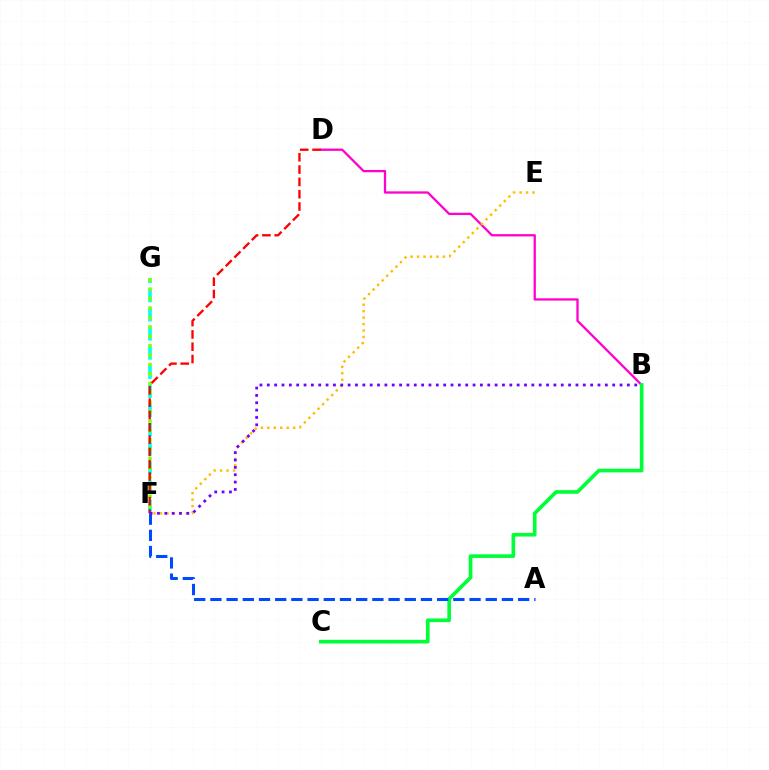{('F', 'G'): [{'color': '#00fff6', 'line_style': 'dashed', 'thickness': 2.6}, {'color': '#84ff00', 'line_style': 'dotted', 'thickness': 2.56}], ('B', 'D'): [{'color': '#ff00cf', 'line_style': 'solid', 'thickness': 1.64}], ('B', 'C'): [{'color': '#00ff39', 'line_style': 'solid', 'thickness': 2.63}], ('A', 'F'): [{'color': '#004bff', 'line_style': 'dashed', 'thickness': 2.2}], ('E', 'F'): [{'color': '#ffbd00', 'line_style': 'dotted', 'thickness': 1.75}], ('D', 'F'): [{'color': '#ff0000', 'line_style': 'dashed', 'thickness': 1.67}], ('B', 'F'): [{'color': '#7200ff', 'line_style': 'dotted', 'thickness': 2.0}]}